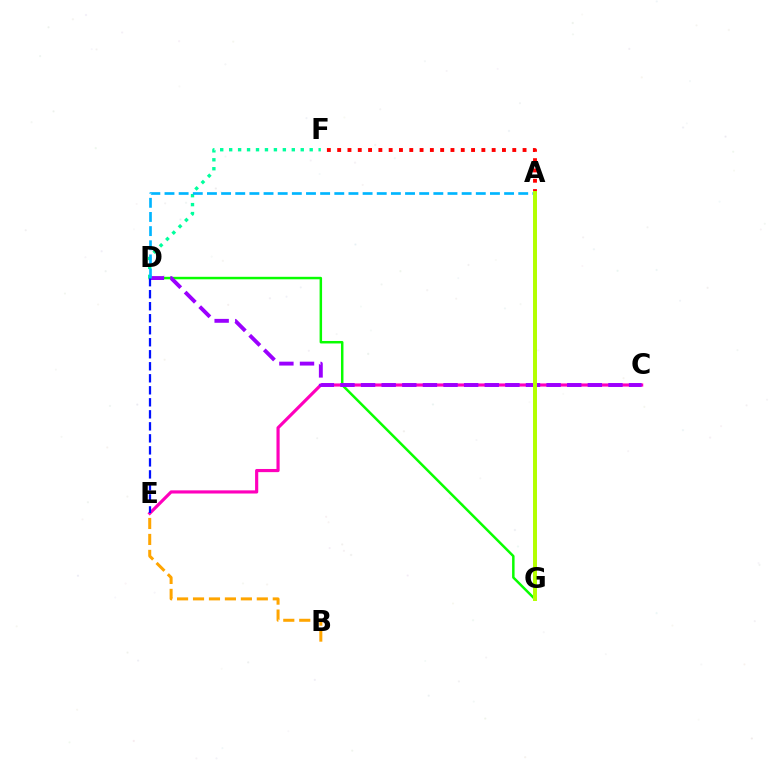{('D', 'G'): [{'color': '#08ff00', 'line_style': 'solid', 'thickness': 1.79}], ('D', 'F'): [{'color': '#00ff9d', 'line_style': 'dotted', 'thickness': 2.43}], ('A', 'F'): [{'color': '#ff0000', 'line_style': 'dotted', 'thickness': 2.8}], ('C', 'E'): [{'color': '#ff00bd', 'line_style': 'solid', 'thickness': 2.27}], ('C', 'D'): [{'color': '#9b00ff', 'line_style': 'dashed', 'thickness': 2.8}], ('D', 'E'): [{'color': '#0010ff', 'line_style': 'dashed', 'thickness': 1.63}], ('B', 'E'): [{'color': '#ffa500', 'line_style': 'dashed', 'thickness': 2.17}], ('A', 'D'): [{'color': '#00b5ff', 'line_style': 'dashed', 'thickness': 1.92}], ('A', 'G'): [{'color': '#b3ff00', 'line_style': 'solid', 'thickness': 2.86}]}